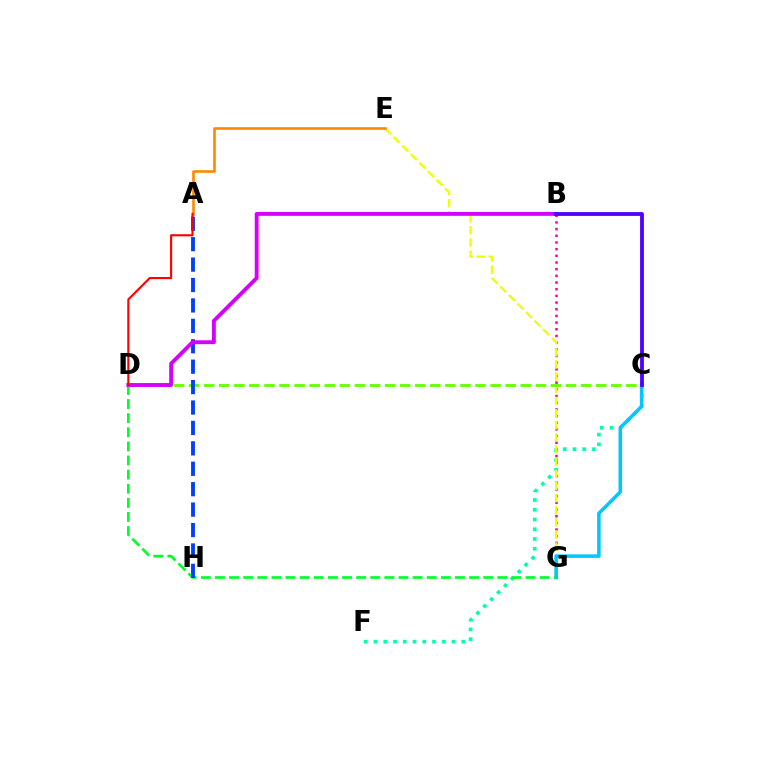{('B', 'G'): [{'color': '#ff00a0', 'line_style': 'dotted', 'thickness': 1.81}], ('C', 'F'): [{'color': '#00ffaf', 'line_style': 'dotted', 'thickness': 2.65}], ('E', 'G'): [{'color': '#eeff00', 'line_style': 'dashed', 'thickness': 1.65}], ('C', 'G'): [{'color': '#00c7ff', 'line_style': 'solid', 'thickness': 2.55}], ('D', 'G'): [{'color': '#00ff27', 'line_style': 'dashed', 'thickness': 1.92}], ('A', 'E'): [{'color': '#ff8800', 'line_style': 'solid', 'thickness': 1.87}], ('C', 'D'): [{'color': '#66ff00', 'line_style': 'dashed', 'thickness': 2.05}], ('A', 'H'): [{'color': '#003fff', 'line_style': 'dashed', 'thickness': 2.77}], ('B', 'D'): [{'color': '#d600ff', 'line_style': 'solid', 'thickness': 2.79}], ('A', 'D'): [{'color': '#ff0000', 'line_style': 'solid', 'thickness': 1.53}], ('B', 'C'): [{'color': '#4f00ff', 'line_style': 'solid', 'thickness': 2.74}]}